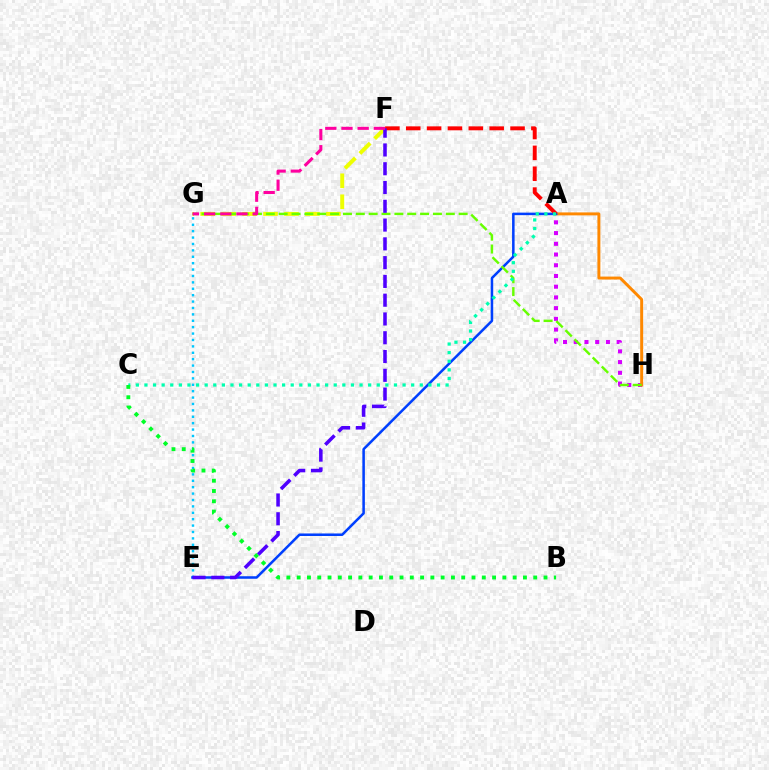{('A', 'H'): [{'color': '#d600ff', 'line_style': 'dotted', 'thickness': 2.91}, {'color': '#ff8800', 'line_style': 'solid', 'thickness': 2.13}], ('E', 'G'): [{'color': '#00c7ff', 'line_style': 'dotted', 'thickness': 1.74}], ('F', 'G'): [{'color': '#eeff00', 'line_style': 'dashed', 'thickness': 2.85}, {'color': '#ff00a0', 'line_style': 'dashed', 'thickness': 2.2}], ('A', 'E'): [{'color': '#003fff', 'line_style': 'solid', 'thickness': 1.82}], ('G', 'H'): [{'color': '#66ff00', 'line_style': 'dashed', 'thickness': 1.75}], ('A', 'F'): [{'color': '#ff0000', 'line_style': 'dashed', 'thickness': 2.83}], ('A', 'C'): [{'color': '#00ffaf', 'line_style': 'dotted', 'thickness': 2.34}], ('E', 'F'): [{'color': '#4f00ff', 'line_style': 'dashed', 'thickness': 2.55}], ('B', 'C'): [{'color': '#00ff27', 'line_style': 'dotted', 'thickness': 2.79}]}